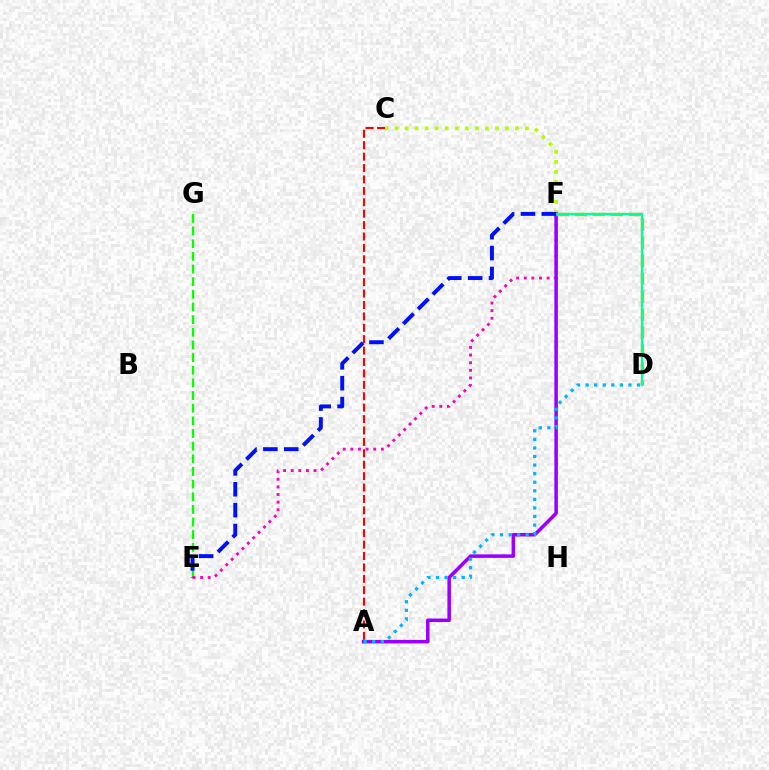{('E', 'G'): [{'color': '#08ff00', 'line_style': 'dashed', 'thickness': 1.72}], ('C', 'F'): [{'color': '#b3ff00', 'line_style': 'dotted', 'thickness': 2.73}], ('E', 'F'): [{'color': '#ff00bd', 'line_style': 'dotted', 'thickness': 2.07}, {'color': '#0010ff', 'line_style': 'dashed', 'thickness': 2.84}], ('A', 'F'): [{'color': '#9b00ff', 'line_style': 'solid', 'thickness': 2.54}], ('D', 'F'): [{'color': '#ffa500', 'line_style': 'dashed', 'thickness': 2.44}, {'color': '#00ff9d', 'line_style': 'solid', 'thickness': 1.66}], ('A', 'D'): [{'color': '#00b5ff', 'line_style': 'dotted', 'thickness': 2.33}], ('A', 'C'): [{'color': '#ff0000', 'line_style': 'dashed', 'thickness': 1.55}]}